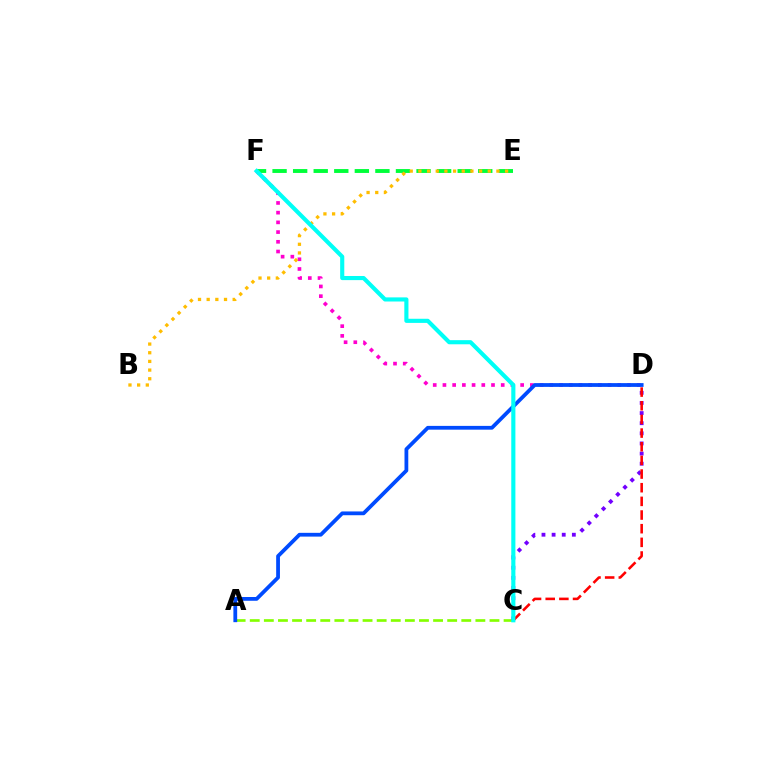{('D', 'F'): [{'color': '#ff00cf', 'line_style': 'dotted', 'thickness': 2.64}], ('A', 'C'): [{'color': '#84ff00', 'line_style': 'dashed', 'thickness': 1.92}], ('C', 'D'): [{'color': '#7200ff', 'line_style': 'dotted', 'thickness': 2.75}, {'color': '#ff0000', 'line_style': 'dashed', 'thickness': 1.86}], ('E', 'F'): [{'color': '#00ff39', 'line_style': 'dashed', 'thickness': 2.79}], ('B', 'E'): [{'color': '#ffbd00', 'line_style': 'dotted', 'thickness': 2.36}], ('A', 'D'): [{'color': '#004bff', 'line_style': 'solid', 'thickness': 2.72}], ('C', 'F'): [{'color': '#00fff6', 'line_style': 'solid', 'thickness': 2.97}]}